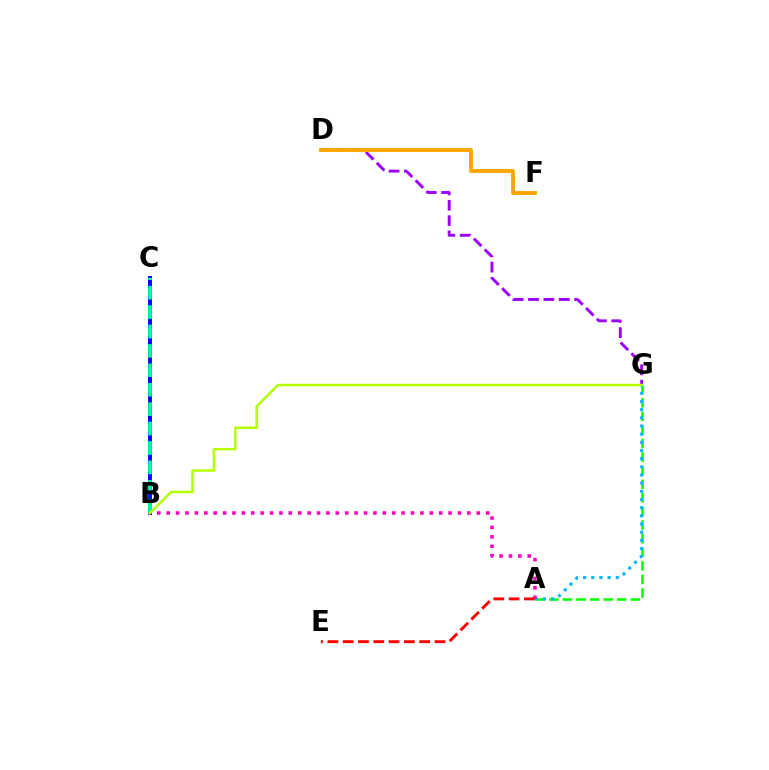{('D', 'G'): [{'color': '#9b00ff', 'line_style': 'dashed', 'thickness': 2.08}], ('B', 'C'): [{'color': '#0010ff', 'line_style': 'solid', 'thickness': 2.86}, {'color': '#00ff9d', 'line_style': 'dashed', 'thickness': 2.64}], ('A', 'G'): [{'color': '#08ff00', 'line_style': 'dashed', 'thickness': 1.85}, {'color': '#00b5ff', 'line_style': 'dotted', 'thickness': 2.22}], ('A', 'B'): [{'color': '#ff00bd', 'line_style': 'dotted', 'thickness': 2.55}], ('B', 'G'): [{'color': '#b3ff00', 'line_style': 'solid', 'thickness': 1.79}], ('A', 'E'): [{'color': '#ff0000', 'line_style': 'dashed', 'thickness': 2.08}], ('D', 'F'): [{'color': '#ffa500', 'line_style': 'solid', 'thickness': 2.79}]}